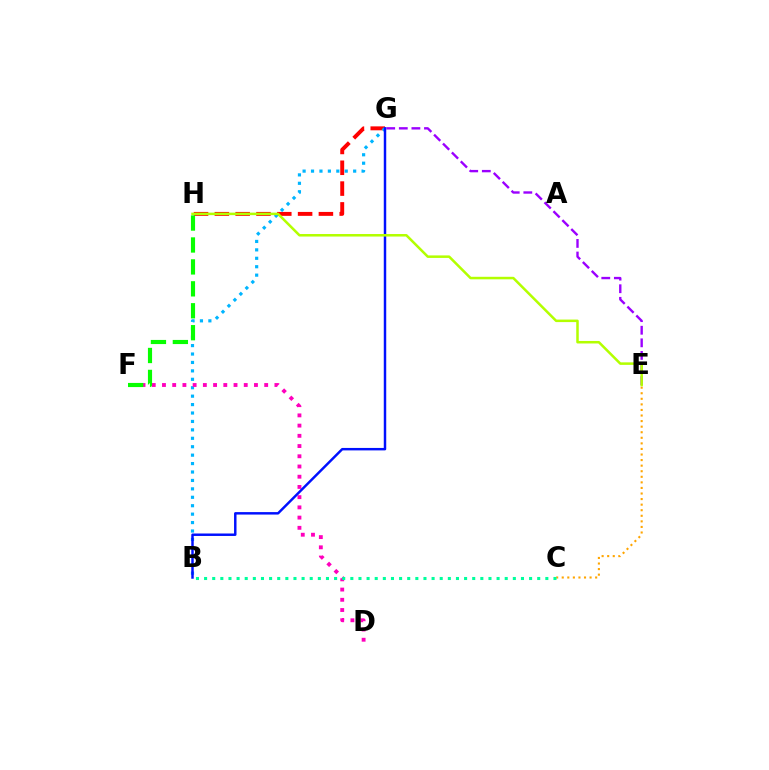{('C', 'E'): [{'color': '#ffa500', 'line_style': 'dotted', 'thickness': 1.51}], ('G', 'H'): [{'color': '#ff0000', 'line_style': 'dashed', 'thickness': 2.83}], ('B', 'G'): [{'color': '#00b5ff', 'line_style': 'dotted', 'thickness': 2.29}, {'color': '#0010ff', 'line_style': 'solid', 'thickness': 1.77}], ('D', 'F'): [{'color': '#ff00bd', 'line_style': 'dotted', 'thickness': 2.78}], ('E', 'G'): [{'color': '#9b00ff', 'line_style': 'dashed', 'thickness': 1.71}], ('E', 'H'): [{'color': '#b3ff00', 'line_style': 'solid', 'thickness': 1.81}], ('B', 'C'): [{'color': '#00ff9d', 'line_style': 'dotted', 'thickness': 2.21}], ('F', 'H'): [{'color': '#08ff00', 'line_style': 'dashed', 'thickness': 2.98}]}